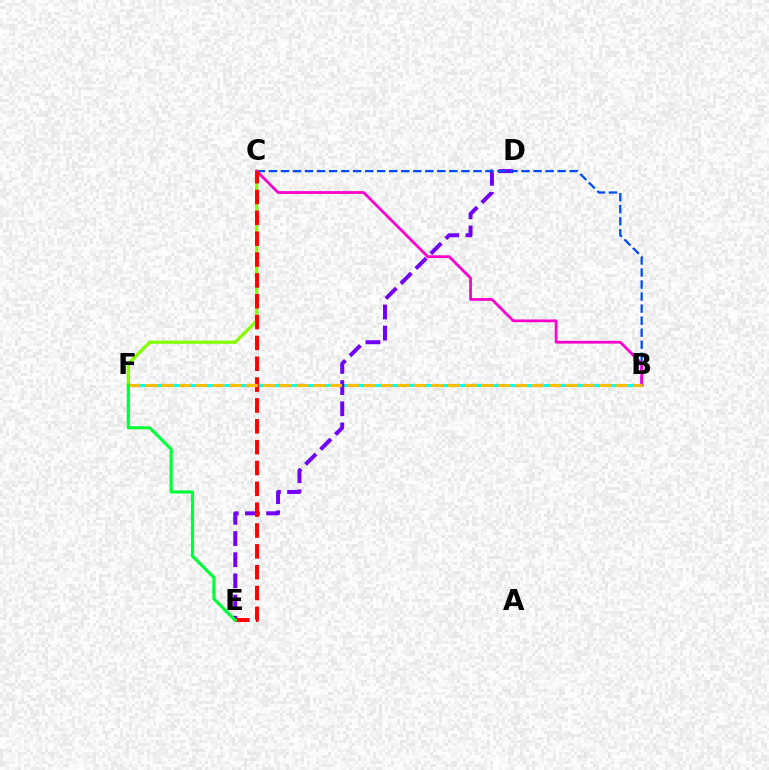{('B', 'F'): [{'color': '#00fff6', 'line_style': 'solid', 'thickness': 2.11}, {'color': '#ffbd00', 'line_style': 'dashed', 'thickness': 2.28}], ('D', 'E'): [{'color': '#7200ff', 'line_style': 'dashed', 'thickness': 2.88}], ('B', 'C'): [{'color': '#004bff', 'line_style': 'dashed', 'thickness': 1.63}, {'color': '#ff00cf', 'line_style': 'solid', 'thickness': 1.99}], ('C', 'F'): [{'color': '#84ff00', 'line_style': 'solid', 'thickness': 2.33}], ('C', 'E'): [{'color': '#ff0000', 'line_style': 'dashed', 'thickness': 2.83}], ('E', 'F'): [{'color': '#00ff39', 'line_style': 'solid', 'thickness': 2.24}]}